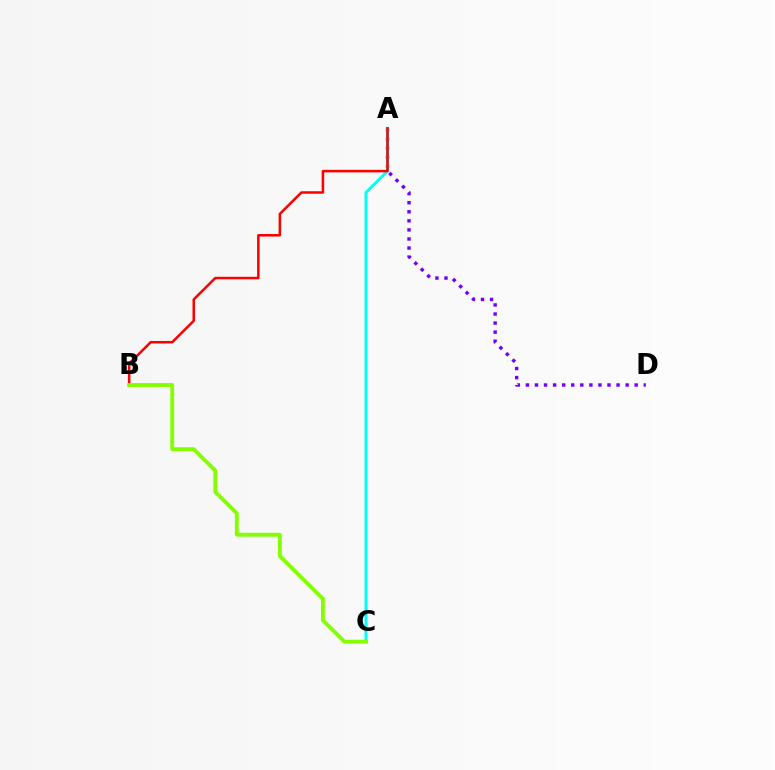{('A', 'D'): [{'color': '#7200ff', 'line_style': 'dotted', 'thickness': 2.46}], ('A', 'C'): [{'color': '#00fff6', 'line_style': 'solid', 'thickness': 2.11}], ('A', 'B'): [{'color': '#ff0000', 'line_style': 'solid', 'thickness': 1.82}], ('B', 'C'): [{'color': '#84ff00', 'line_style': 'solid', 'thickness': 2.78}]}